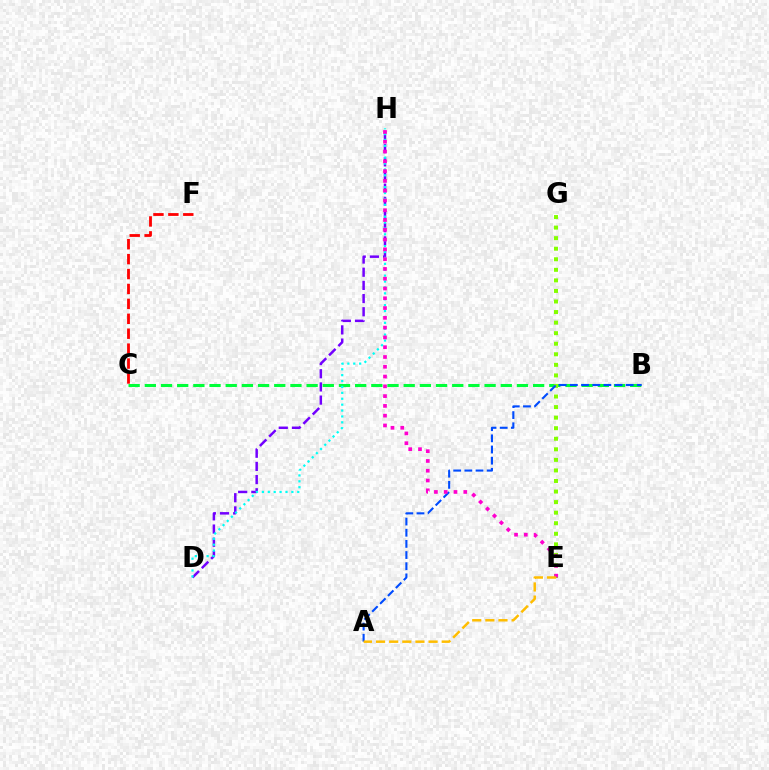{('D', 'H'): [{'color': '#7200ff', 'line_style': 'dashed', 'thickness': 1.79}, {'color': '#00fff6', 'line_style': 'dotted', 'thickness': 1.6}], ('B', 'C'): [{'color': '#00ff39', 'line_style': 'dashed', 'thickness': 2.2}], ('E', 'G'): [{'color': '#84ff00', 'line_style': 'dotted', 'thickness': 2.87}], ('A', 'B'): [{'color': '#004bff', 'line_style': 'dashed', 'thickness': 1.52}], ('E', 'H'): [{'color': '#ff00cf', 'line_style': 'dotted', 'thickness': 2.66}], ('C', 'F'): [{'color': '#ff0000', 'line_style': 'dashed', 'thickness': 2.03}], ('A', 'E'): [{'color': '#ffbd00', 'line_style': 'dashed', 'thickness': 1.78}]}